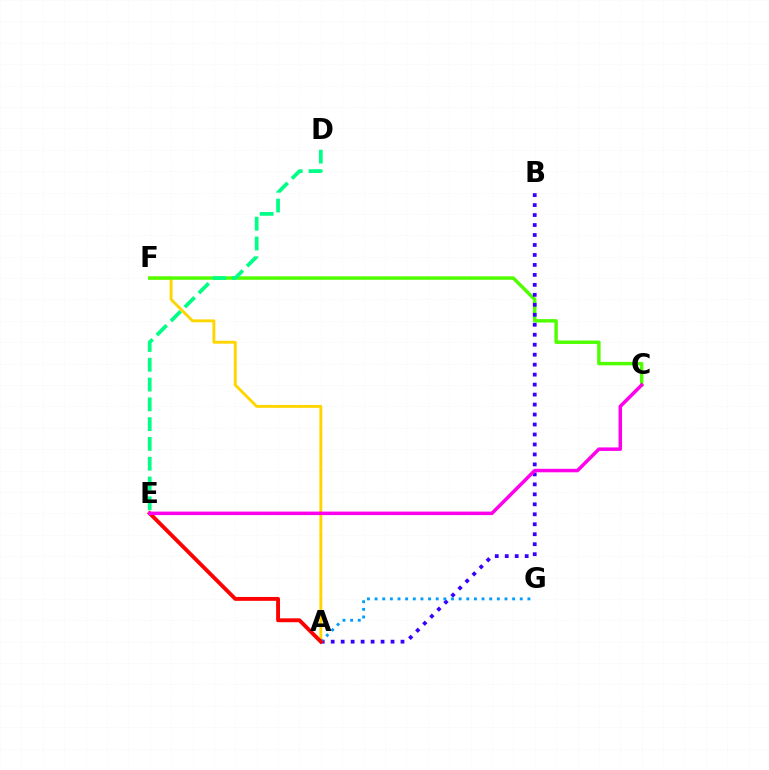{('A', 'F'): [{'color': '#ffd500', 'line_style': 'solid', 'thickness': 2.08}], ('C', 'F'): [{'color': '#4fff00', 'line_style': 'solid', 'thickness': 2.48}], ('D', 'E'): [{'color': '#00ff86', 'line_style': 'dashed', 'thickness': 2.69}], ('A', 'B'): [{'color': '#3700ff', 'line_style': 'dotted', 'thickness': 2.71}], ('A', 'G'): [{'color': '#009eff', 'line_style': 'dotted', 'thickness': 2.08}], ('A', 'E'): [{'color': '#ff0000', 'line_style': 'solid', 'thickness': 2.79}], ('C', 'E'): [{'color': '#ff00ed', 'line_style': 'solid', 'thickness': 2.52}]}